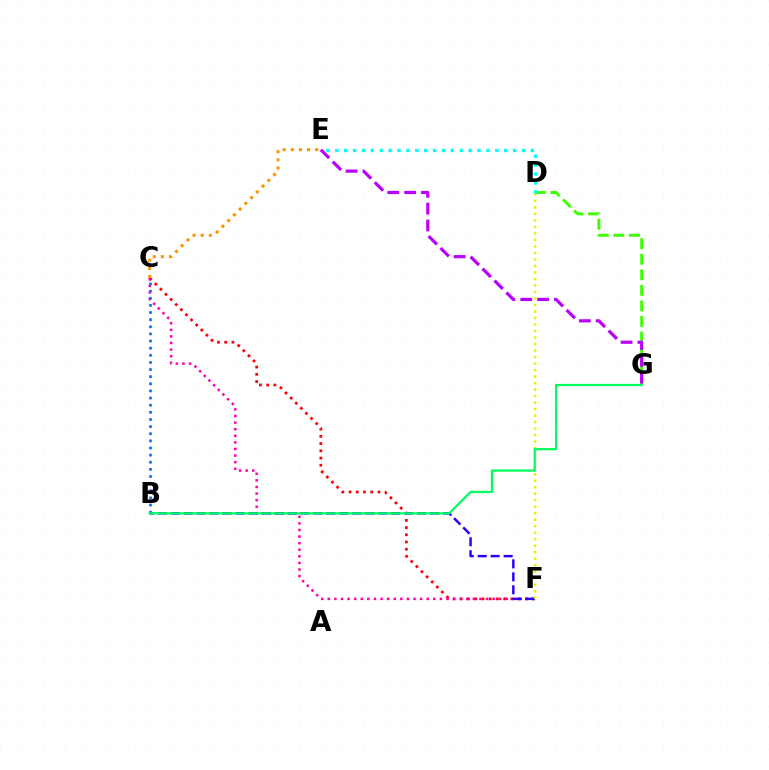{('C', 'F'): [{'color': '#ff0000', 'line_style': 'dotted', 'thickness': 1.96}, {'color': '#ff00ac', 'line_style': 'dotted', 'thickness': 1.79}], ('D', 'G'): [{'color': '#3dff00', 'line_style': 'dashed', 'thickness': 2.12}], ('B', 'F'): [{'color': '#2500ff', 'line_style': 'dashed', 'thickness': 1.76}], ('B', 'C'): [{'color': '#0074ff', 'line_style': 'dotted', 'thickness': 1.94}], ('C', 'E'): [{'color': '#ff9400', 'line_style': 'dotted', 'thickness': 2.21}], ('D', 'F'): [{'color': '#d1ff00', 'line_style': 'dotted', 'thickness': 1.77}], ('E', 'G'): [{'color': '#b900ff', 'line_style': 'dashed', 'thickness': 2.29}], ('D', 'E'): [{'color': '#00fff6', 'line_style': 'dotted', 'thickness': 2.42}], ('B', 'G'): [{'color': '#00ff5c', 'line_style': 'solid', 'thickness': 1.6}]}